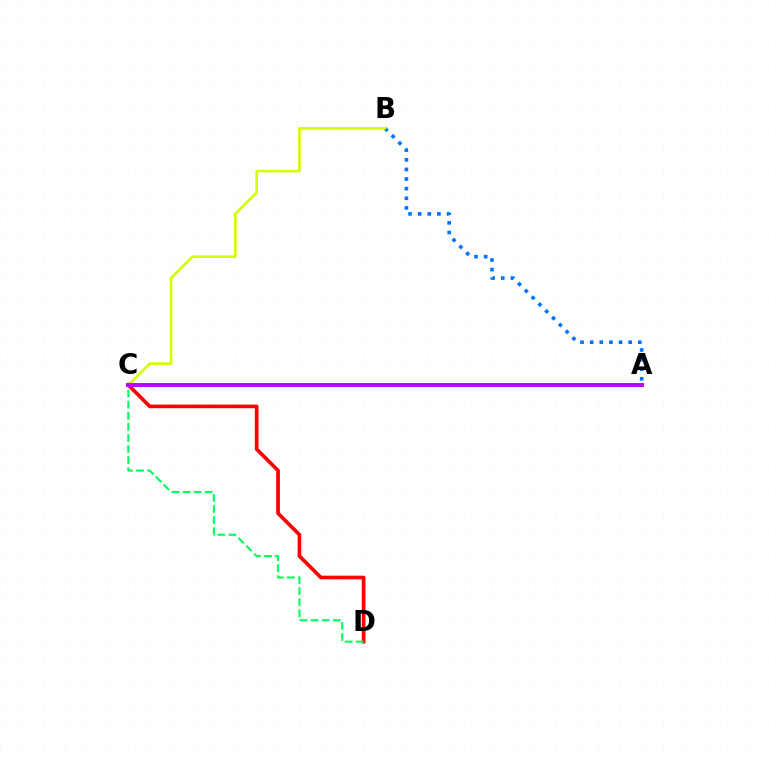{('A', 'B'): [{'color': '#0074ff', 'line_style': 'dotted', 'thickness': 2.61}], ('C', 'D'): [{'color': '#ff0000', 'line_style': 'solid', 'thickness': 2.63}, {'color': '#00ff5c', 'line_style': 'dashed', 'thickness': 1.51}], ('B', 'C'): [{'color': '#d1ff00', 'line_style': 'solid', 'thickness': 1.87}], ('A', 'C'): [{'color': '#b900ff', 'line_style': 'solid', 'thickness': 2.83}]}